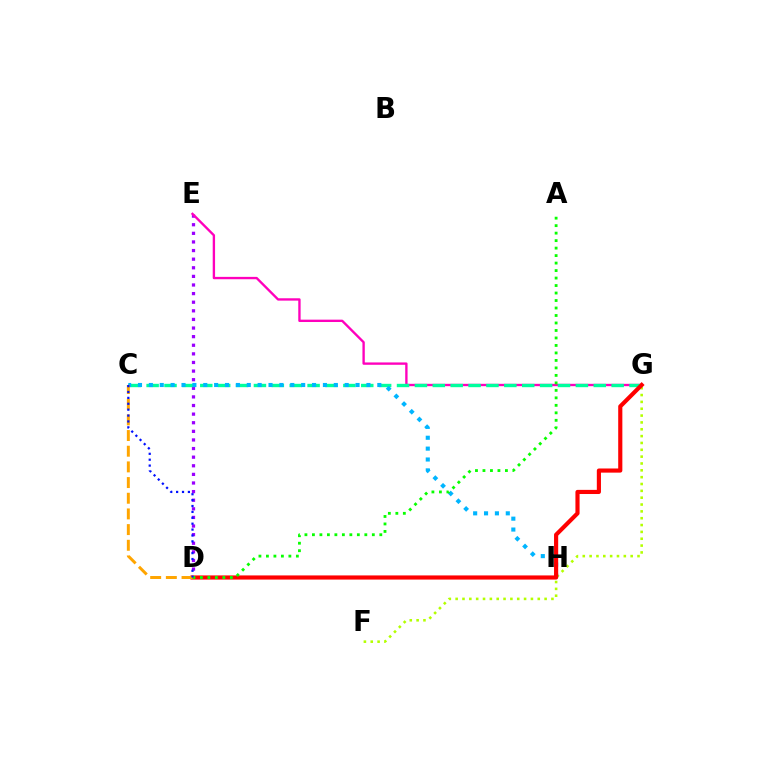{('D', 'E'): [{'color': '#9b00ff', 'line_style': 'dotted', 'thickness': 2.34}], ('F', 'G'): [{'color': '#b3ff00', 'line_style': 'dotted', 'thickness': 1.86}], ('E', 'G'): [{'color': '#ff00bd', 'line_style': 'solid', 'thickness': 1.7}], ('C', 'G'): [{'color': '#00ff9d', 'line_style': 'dashed', 'thickness': 2.43}], ('C', 'H'): [{'color': '#00b5ff', 'line_style': 'dotted', 'thickness': 2.96}], ('D', 'G'): [{'color': '#ff0000', 'line_style': 'solid', 'thickness': 2.98}], ('A', 'D'): [{'color': '#08ff00', 'line_style': 'dotted', 'thickness': 2.03}], ('C', 'D'): [{'color': '#ffa500', 'line_style': 'dashed', 'thickness': 2.13}, {'color': '#0010ff', 'line_style': 'dotted', 'thickness': 1.6}]}